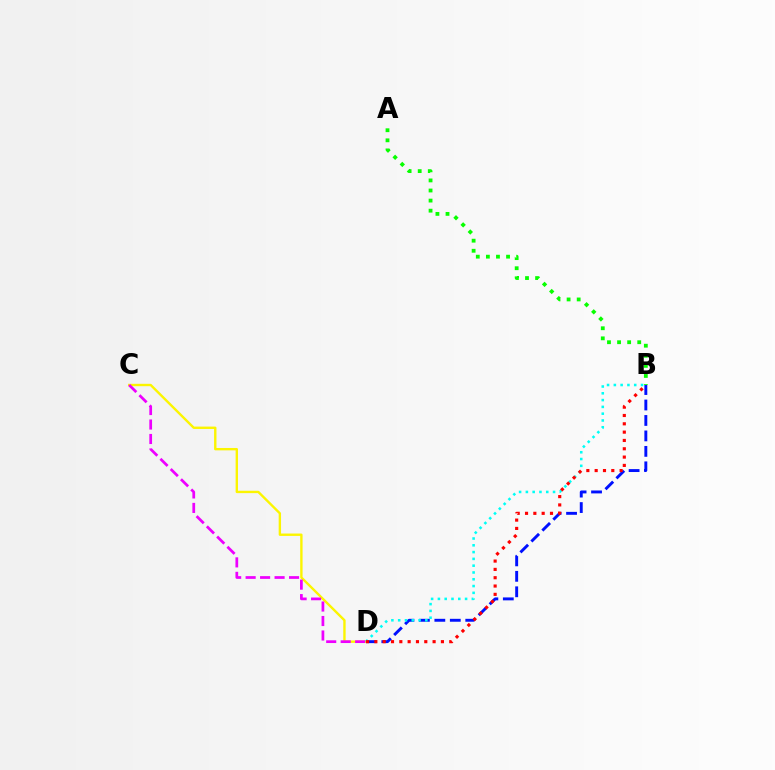{('B', 'D'): [{'color': '#0010ff', 'line_style': 'dashed', 'thickness': 2.1}, {'color': '#00fff6', 'line_style': 'dotted', 'thickness': 1.85}, {'color': '#ff0000', 'line_style': 'dotted', 'thickness': 2.26}], ('C', 'D'): [{'color': '#fcf500', 'line_style': 'solid', 'thickness': 1.72}, {'color': '#ee00ff', 'line_style': 'dashed', 'thickness': 1.97}], ('A', 'B'): [{'color': '#08ff00', 'line_style': 'dotted', 'thickness': 2.74}]}